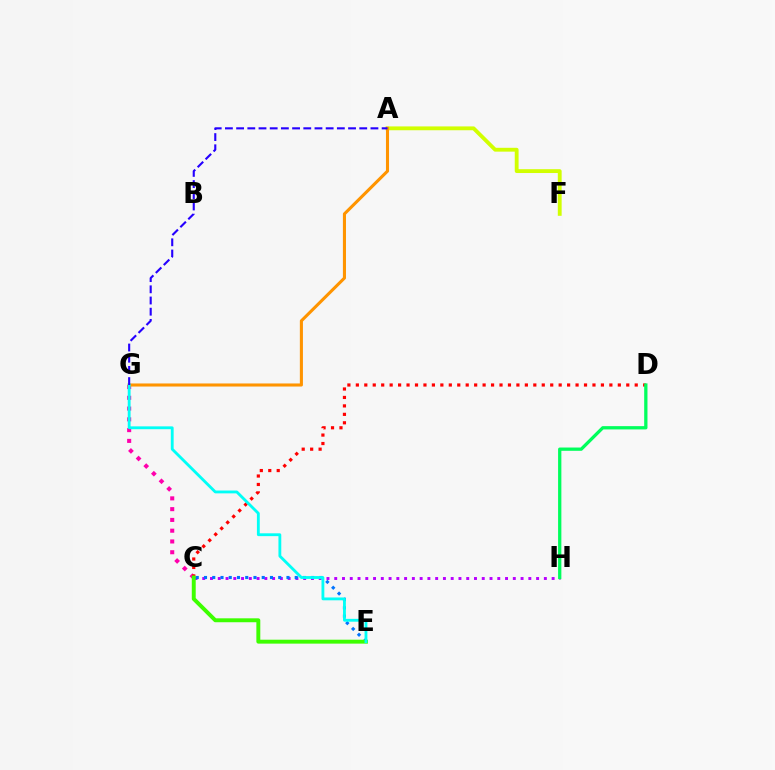{('C', 'H'): [{'color': '#b900ff', 'line_style': 'dotted', 'thickness': 2.11}], ('A', 'F'): [{'color': '#d1ff00', 'line_style': 'solid', 'thickness': 2.76}], ('C', 'G'): [{'color': '#ff00ac', 'line_style': 'dotted', 'thickness': 2.93}], ('C', 'D'): [{'color': '#ff0000', 'line_style': 'dotted', 'thickness': 2.3}], ('A', 'G'): [{'color': '#ff9400', 'line_style': 'solid', 'thickness': 2.22}, {'color': '#2500ff', 'line_style': 'dashed', 'thickness': 1.52}], ('C', 'E'): [{'color': '#0074ff', 'line_style': 'dotted', 'thickness': 2.24}, {'color': '#3dff00', 'line_style': 'solid', 'thickness': 2.82}], ('D', 'H'): [{'color': '#00ff5c', 'line_style': 'solid', 'thickness': 2.36}], ('E', 'G'): [{'color': '#00fff6', 'line_style': 'solid', 'thickness': 2.04}]}